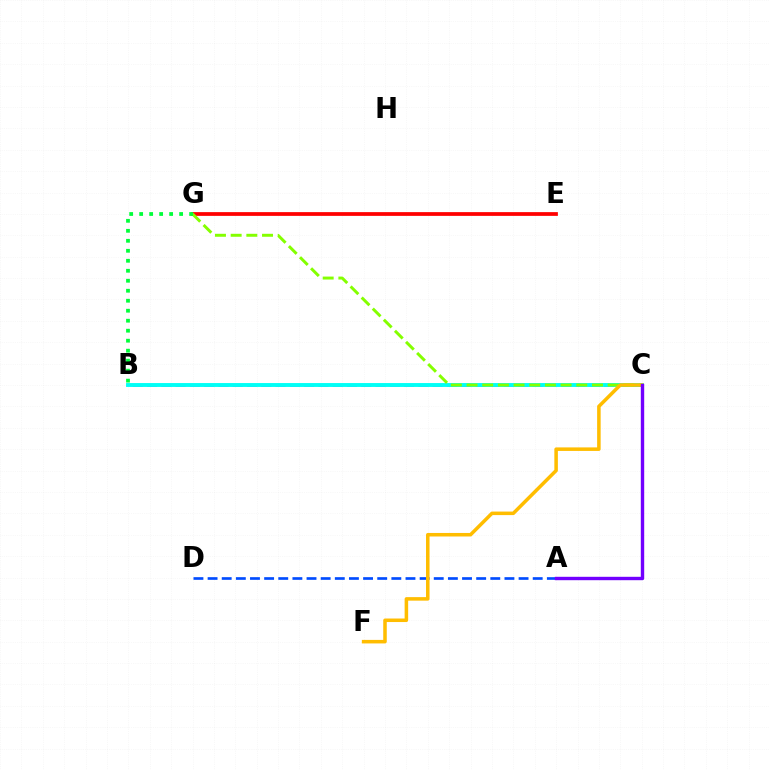{('A', 'D'): [{'color': '#004bff', 'line_style': 'dashed', 'thickness': 1.92}], ('B', 'C'): [{'color': '#ff00cf', 'line_style': 'dashed', 'thickness': 1.94}, {'color': '#00fff6', 'line_style': 'solid', 'thickness': 2.8}], ('E', 'G'): [{'color': '#ff0000', 'line_style': 'solid', 'thickness': 2.7}], ('C', 'G'): [{'color': '#84ff00', 'line_style': 'dashed', 'thickness': 2.13}], ('C', 'F'): [{'color': '#ffbd00', 'line_style': 'solid', 'thickness': 2.54}], ('B', 'G'): [{'color': '#00ff39', 'line_style': 'dotted', 'thickness': 2.71}], ('A', 'C'): [{'color': '#7200ff', 'line_style': 'solid', 'thickness': 2.44}]}